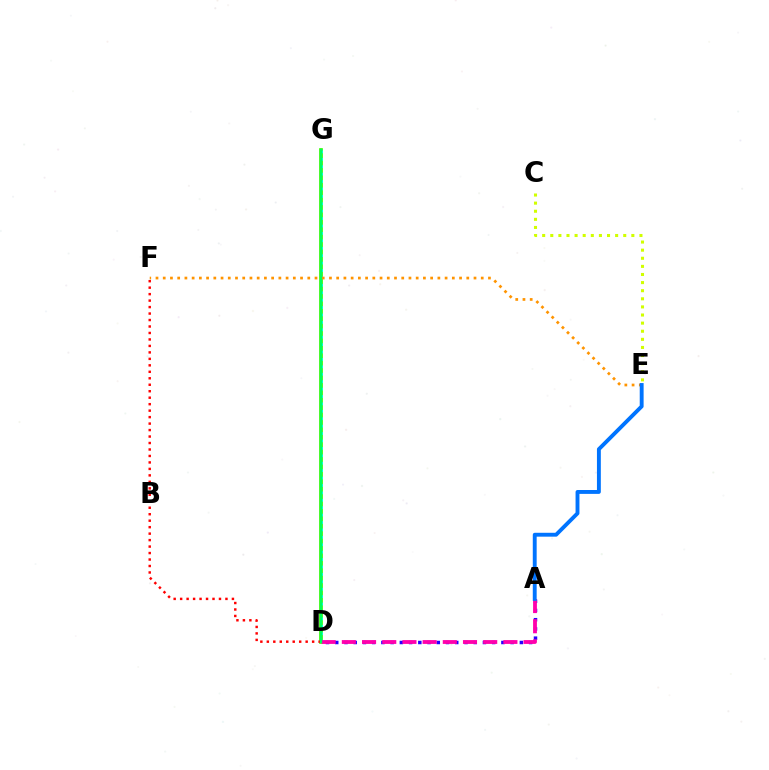{('D', 'G'): [{'color': '#b900ff', 'line_style': 'solid', 'thickness': 1.64}, {'color': '#3dff00', 'line_style': 'solid', 'thickness': 2.65}, {'color': '#00fff6', 'line_style': 'dotted', 'thickness': 2.01}, {'color': '#00ff5c', 'line_style': 'solid', 'thickness': 1.66}], ('A', 'D'): [{'color': '#2500ff', 'line_style': 'dotted', 'thickness': 2.51}, {'color': '#ff00ac', 'line_style': 'dashed', 'thickness': 2.74}], ('D', 'F'): [{'color': '#ff0000', 'line_style': 'dotted', 'thickness': 1.76}], ('E', 'F'): [{'color': '#ff9400', 'line_style': 'dotted', 'thickness': 1.96}], ('C', 'E'): [{'color': '#d1ff00', 'line_style': 'dotted', 'thickness': 2.2}], ('A', 'E'): [{'color': '#0074ff', 'line_style': 'solid', 'thickness': 2.8}]}